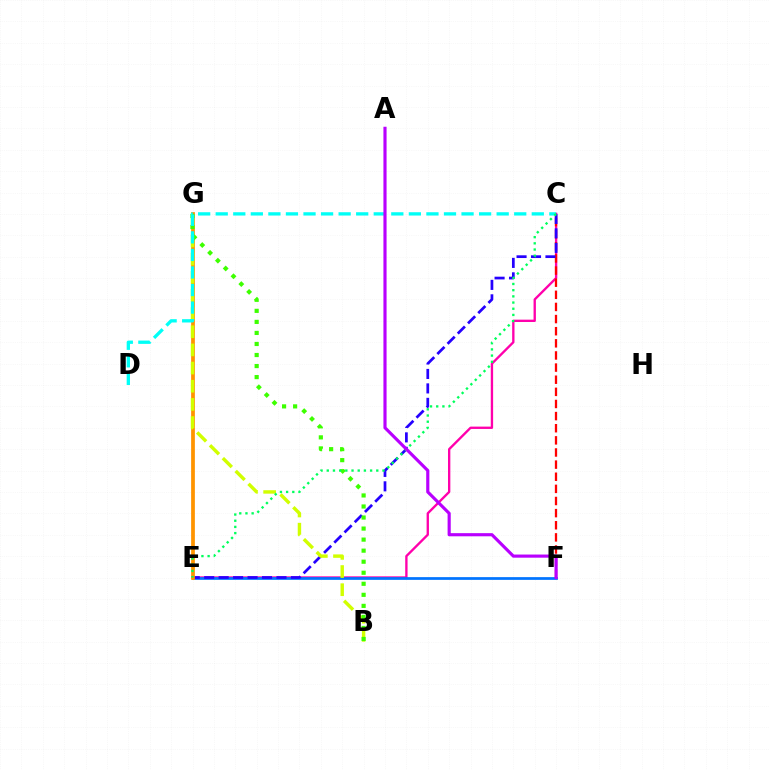{('C', 'E'): [{'color': '#ff00ac', 'line_style': 'solid', 'thickness': 1.69}, {'color': '#2500ff', 'line_style': 'dashed', 'thickness': 1.96}, {'color': '#00ff5c', 'line_style': 'dotted', 'thickness': 1.68}], ('C', 'F'): [{'color': '#ff0000', 'line_style': 'dashed', 'thickness': 1.65}], ('E', 'F'): [{'color': '#0074ff', 'line_style': 'solid', 'thickness': 1.96}], ('E', 'G'): [{'color': '#ff9400', 'line_style': 'solid', 'thickness': 2.7}], ('B', 'G'): [{'color': '#d1ff00', 'line_style': 'dashed', 'thickness': 2.47}, {'color': '#3dff00', 'line_style': 'dotted', 'thickness': 3.0}], ('C', 'D'): [{'color': '#00fff6', 'line_style': 'dashed', 'thickness': 2.39}], ('A', 'F'): [{'color': '#b900ff', 'line_style': 'solid', 'thickness': 2.27}]}